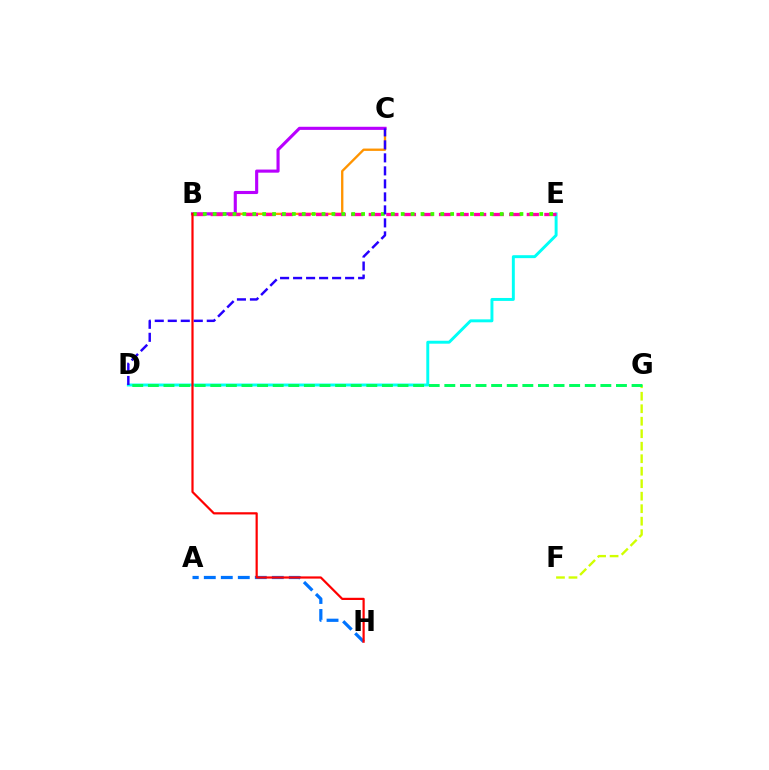{('A', 'H'): [{'color': '#0074ff', 'line_style': 'dashed', 'thickness': 2.31}], ('B', 'C'): [{'color': '#ff9400', 'line_style': 'solid', 'thickness': 1.69}, {'color': '#b900ff', 'line_style': 'solid', 'thickness': 2.24}], ('D', 'E'): [{'color': '#00fff6', 'line_style': 'solid', 'thickness': 2.12}], ('F', 'G'): [{'color': '#d1ff00', 'line_style': 'dashed', 'thickness': 1.7}], ('B', 'E'): [{'color': '#ff00ac', 'line_style': 'dashed', 'thickness': 2.39}, {'color': '#3dff00', 'line_style': 'dotted', 'thickness': 2.69}], ('B', 'H'): [{'color': '#ff0000', 'line_style': 'solid', 'thickness': 1.59}], ('C', 'D'): [{'color': '#2500ff', 'line_style': 'dashed', 'thickness': 1.77}], ('D', 'G'): [{'color': '#00ff5c', 'line_style': 'dashed', 'thickness': 2.12}]}